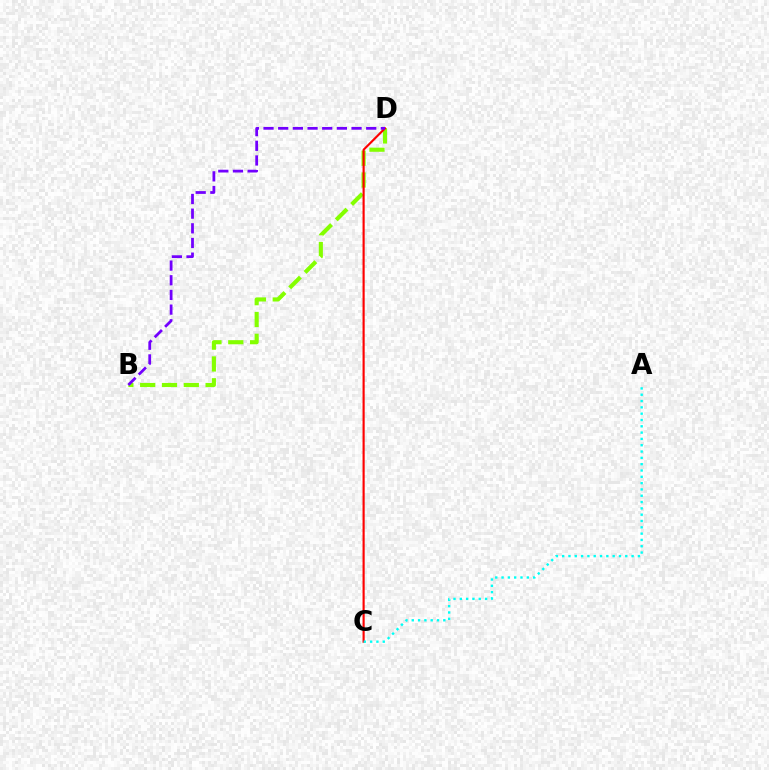{('B', 'D'): [{'color': '#84ff00', 'line_style': 'dashed', 'thickness': 2.96}, {'color': '#7200ff', 'line_style': 'dashed', 'thickness': 1.99}], ('C', 'D'): [{'color': '#ff0000', 'line_style': 'solid', 'thickness': 1.54}], ('A', 'C'): [{'color': '#00fff6', 'line_style': 'dotted', 'thickness': 1.72}]}